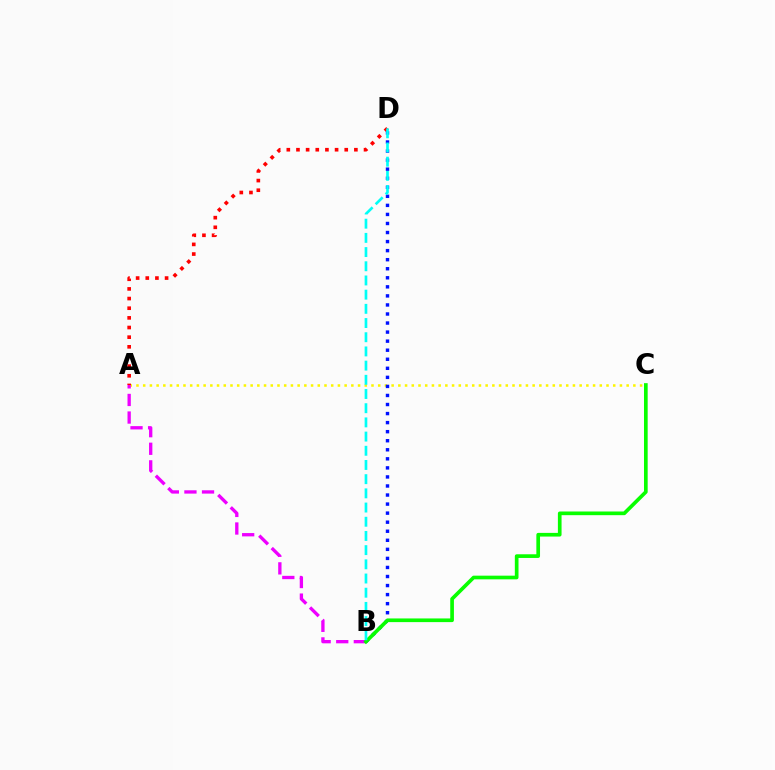{('A', 'C'): [{'color': '#fcf500', 'line_style': 'dotted', 'thickness': 1.82}], ('A', 'D'): [{'color': '#ff0000', 'line_style': 'dotted', 'thickness': 2.62}], ('A', 'B'): [{'color': '#ee00ff', 'line_style': 'dashed', 'thickness': 2.39}], ('B', 'D'): [{'color': '#0010ff', 'line_style': 'dotted', 'thickness': 2.46}, {'color': '#00fff6', 'line_style': 'dashed', 'thickness': 1.93}], ('B', 'C'): [{'color': '#08ff00', 'line_style': 'solid', 'thickness': 2.64}]}